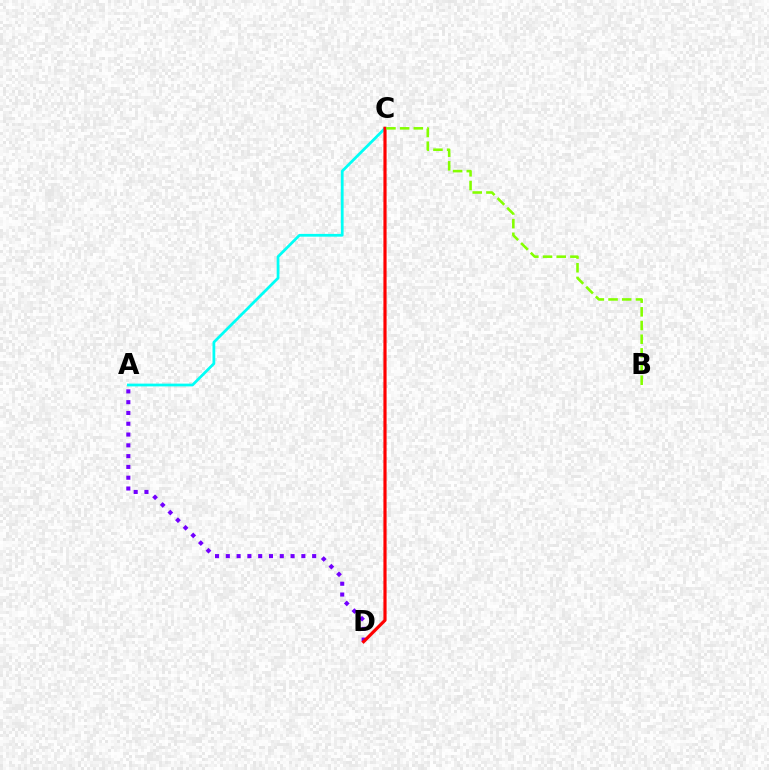{('A', 'D'): [{'color': '#7200ff', 'line_style': 'dotted', 'thickness': 2.93}], ('A', 'C'): [{'color': '#00fff6', 'line_style': 'solid', 'thickness': 1.99}], ('C', 'D'): [{'color': '#ff0000', 'line_style': 'solid', 'thickness': 2.28}], ('B', 'C'): [{'color': '#84ff00', 'line_style': 'dashed', 'thickness': 1.86}]}